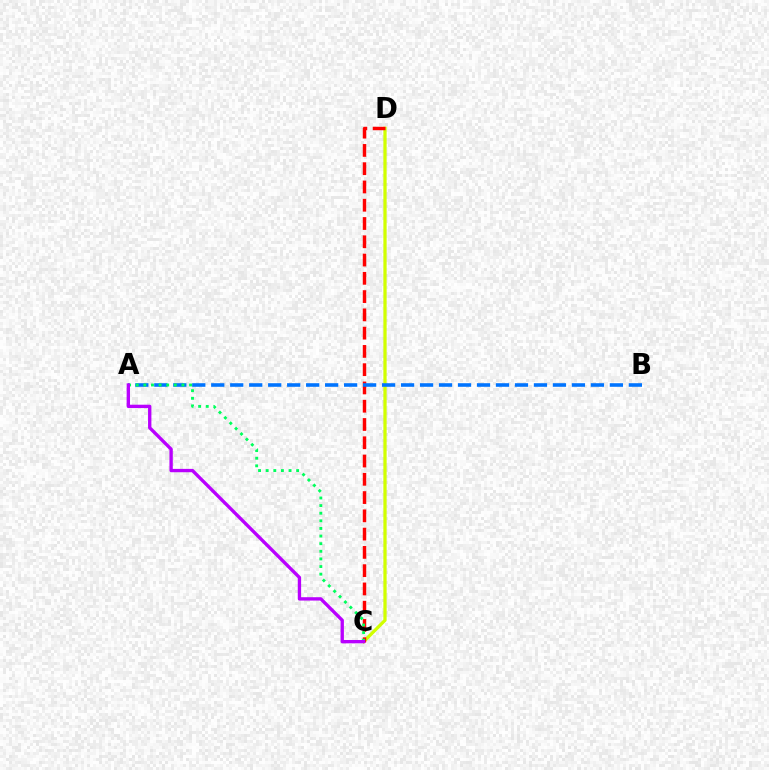{('C', 'D'): [{'color': '#d1ff00', 'line_style': 'solid', 'thickness': 2.35}, {'color': '#ff0000', 'line_style': 'dashed', 'thickness': 2.48}], ('A', 'B'): [{'color': '#0074ff', 'line_style': 'dashed', 'thickness': 2.58}], ('A', 'C'): [{'color': '#00ff5c', 'line_style': 'dotted', 'thickness': 2.07}, {'color': '#b900ff', 'line_style': 'solid', 'thickness': 2.41}]}